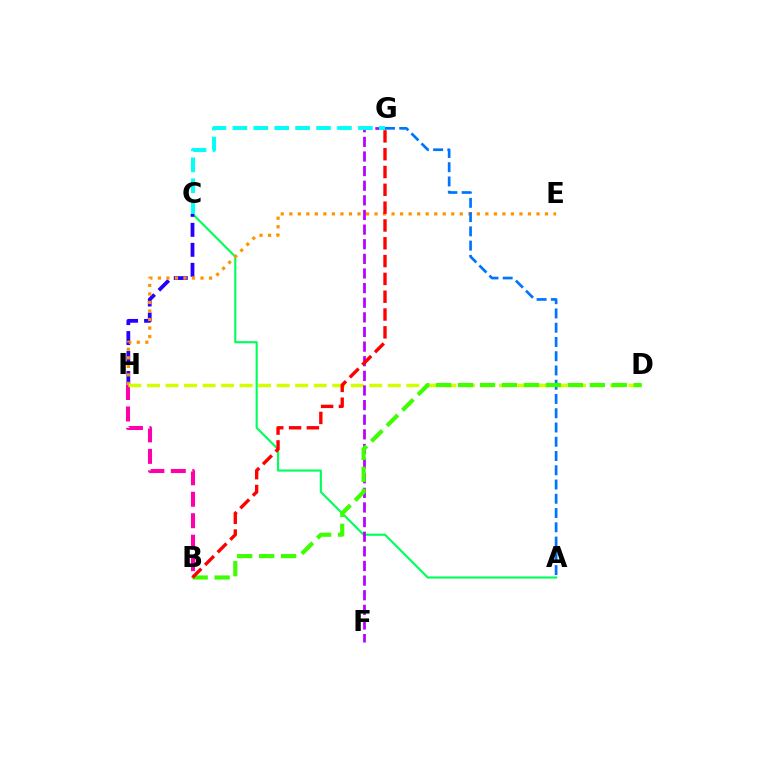{('A', 'C'): [{'color': '#00ff5c', 'line_style': 'solid', 'thickness': 1.54}], ('B', 'H'): [{'color': '#ff00ac', 'line_style': 'dashed', 'thickness': 2.92}], ('C', 'H'): [{'color': '#2500ff', 'line_style': 'dashed', 'thickness': 2.71}], ('E', 'H'): [{'color': '#ff9400', 'line_style': 'dotted', 'thickness': 2.32}], ('D', 'H'): [{'color': '#d1ff00', 'line_style': 'dashed', 'thickness': 2.52}], ('F', 'G'): [{'color': '#b900ff', 'line_style': 'dashed', 'thickness': 1.99}], ('A', 'G'): [{'color': '#0074ff', 'line_style': 'dashed', 'thickness': 1.94}], ('C', 'G'): [{'color': '#00fff6', 'line_style': 'dashed', 'thickness': 2.84}], ('B', 'D'): [{'color': '#3dff00', 'line_style': 'dashed', 'thickness': 2.98}], ('B', 'G'): [{'color': '#ff0000', 'line_style': 'dashed', 'thickness': 2.42}]}